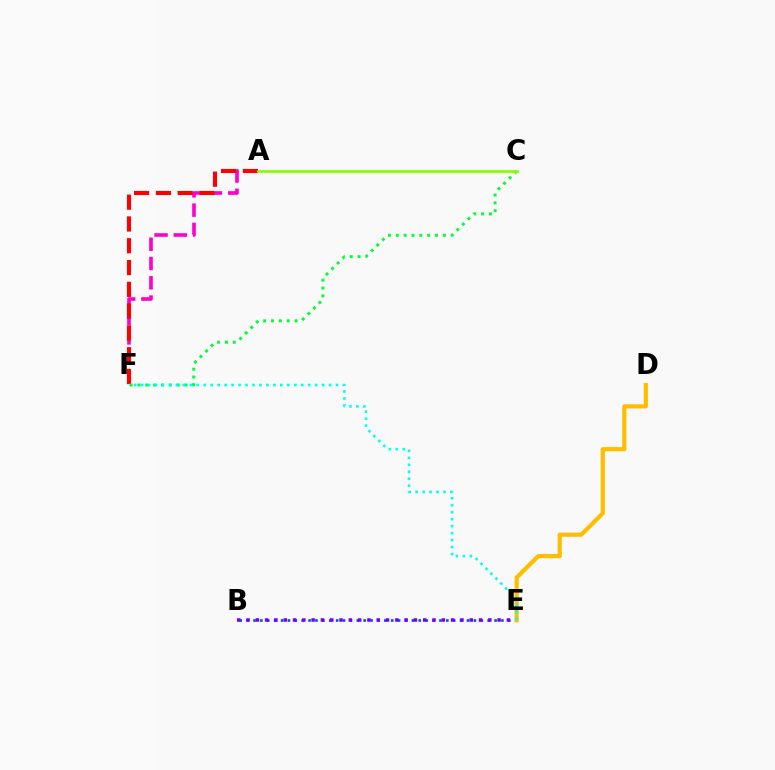{('A', 'F'): [{'color': '#ff00cf', 'line_style': 'dashed', 'thickness': 2.62}, {'color': '#ff0000', 'line_style': 'dashed', 'thickness': 2.96}], ('B', 'E'): [{'color': '#004bff', 'line_style': 'dotted', 'thickness': 1.87}, {'color': '#7200ff', 'line_style': 'dotted', 'thickness': 2.53}], ('D', 'E'): [{'color': '#ffbd00', 'line_style': 'solid', 'thickness': 3.0}], ('C', 'F'): [{'color': '#00ff39', 'line_style': 'dotted', 'thickness': 2.13}], ('A', 'C'): [{'color': '#84ff00', 'line_style': 'solid', 'thickness': 1.92}], ('E', 'F'): [{'color': '#00fff6', 'line_style': 'dotted', 'thickness': 1.89}]}